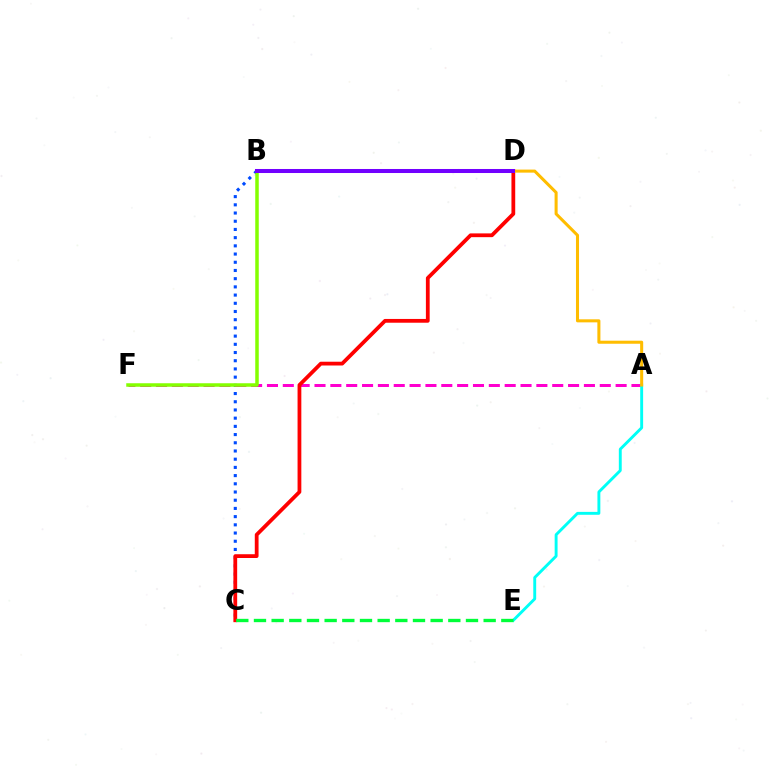{('B', 'C'): [{'color': '#004bff', 'line_style': 'dotted', 'thickness': 2.23}], ('A', 'F'): [{'color': '#ff00cf', 'line_style': 'dashed', 'thickness': 2.15}], ('A', 'E'): [{'color': '#00fff6', 'line_style': 'solid', 'thickness': 2.09}], ('C', 'D'): [{'color': '#ff0000', 'line_style': 'solid', 'thickness': 2.72}], ('A', 'D'): [{'color': '#ffbd00', 'line_style': 'solid', 'thickness': 2.19}], ('B', 'F'): [{'color': '#84ff00', 'line_style': 'solid', 'thickness': 2.53}], ('B', 'D'): [{'color': '#7200ff', 'line_style': 'solid', 'thickness': 2.9}], ('C', 'E'): [{'color': '#00ff39', 'line_style': 'dashed', 'thickness': 2.4}]}